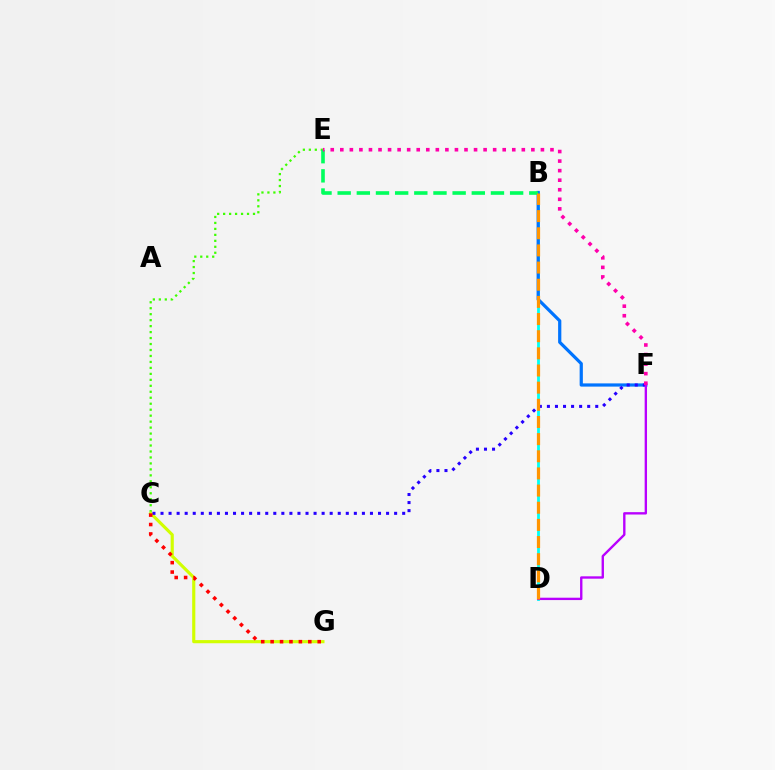{('B', 'D'): [{'color': '#00fff6', 'line_style': 'solid', 'thickness': 2.02}, {'color': '#ff9400', 'line_style': 'dashed', 'thickness': 2.33}], ('C', 'E'): [{'color': '#3dff00', 'line_style': 'dotted', 'thickness': 1.62}], ('B', 'F'): [{'color': '#0074ff', 'line_style': 'solid', 'thickness': 2.32}], ('C', 'G'): [{'color': '#d1ff00', 'line_style': 'solid', 'thickness': 2.27}, {'color': '#ff0000', 'line_style': 'dotted', 'thickness': 2.56}], ('C', 'F'): [{'color': '#2500ff', 'line_style': 'dotted', 'thickness': 2.19}], ('B', 'E'): [{'color': '#00ff5c', 'line_style': 'dashed', 'thickness': 2.6}], ('D', 'F'): [{'color': '#b900ff', 'line_style': 'solid', 'thickness': 1.7}], ('E', 'F'): [{'color': '#ff00ac', 'line_style': 'dotted', 'thickness': 2.6}]}